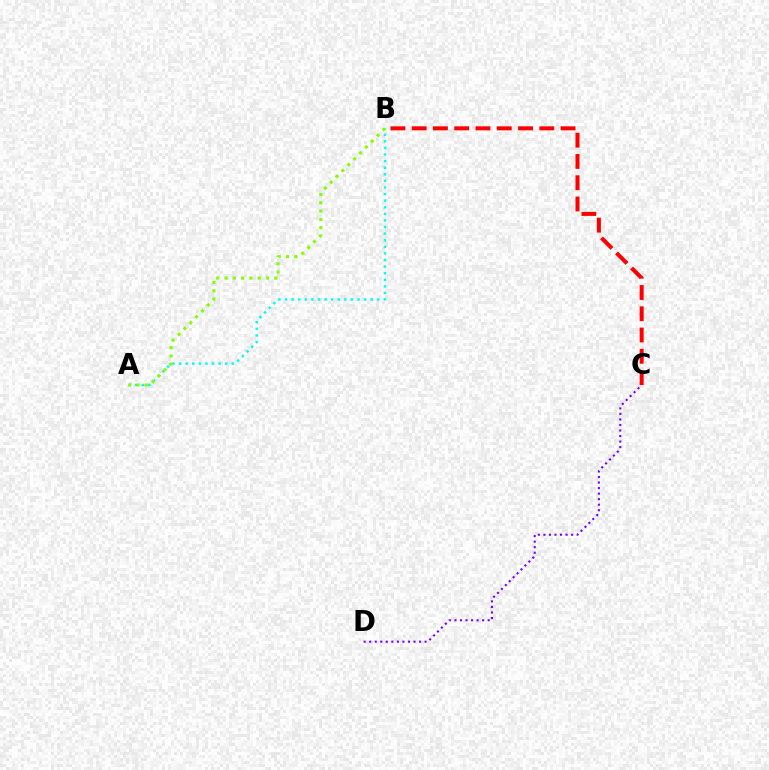{('C', 'D'): [{'color': '#7200ff', 'line_style': 'dotted', 'thickness': 1.5}], ('A', 'B'): [{'color': '#00fff6', 'line_style': 'dotted', 'thickness': 1.79}, {'color': '#84ff00', 'line_style': 'dotted', 'thickness': 2.25}], ('B', 'C'): [{'color': '#ff0000', 'line_style': 'dashed', 'thickness': 2.89}]}